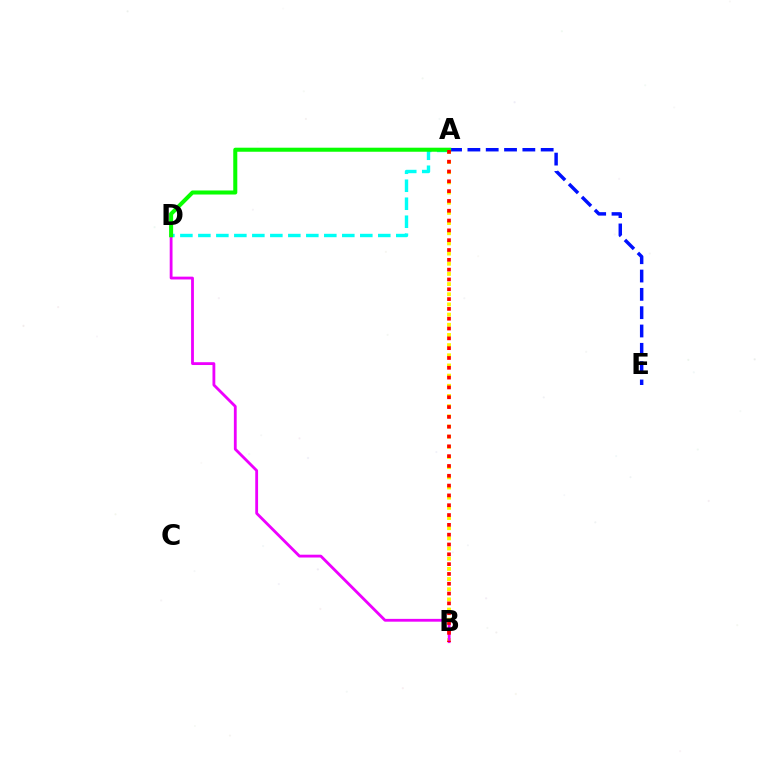{('A', 'D'): [{'color': '#00fff6', 'line_style': 'dashed', 'thickness': 2.44}, {'color': '#08ff00', 'line_style': 'solid', 'thickness': 2.91}], ('A', 'B'): [{'color': '#fcf500', 'line_style': 'dotted', 'thickness': 2.76}, {'color': '#ff0000', 'line_style': 'dotted', 'thickness': 2.67}], ('A', 'E'): [{'color': '#0010ff', 'line_style': 'dashed', 'thickness': 2.49}], ('B', 'D'): [{'color': '#ee00ff', 'line_style': 'solid', 'thickness': 2.03}]}